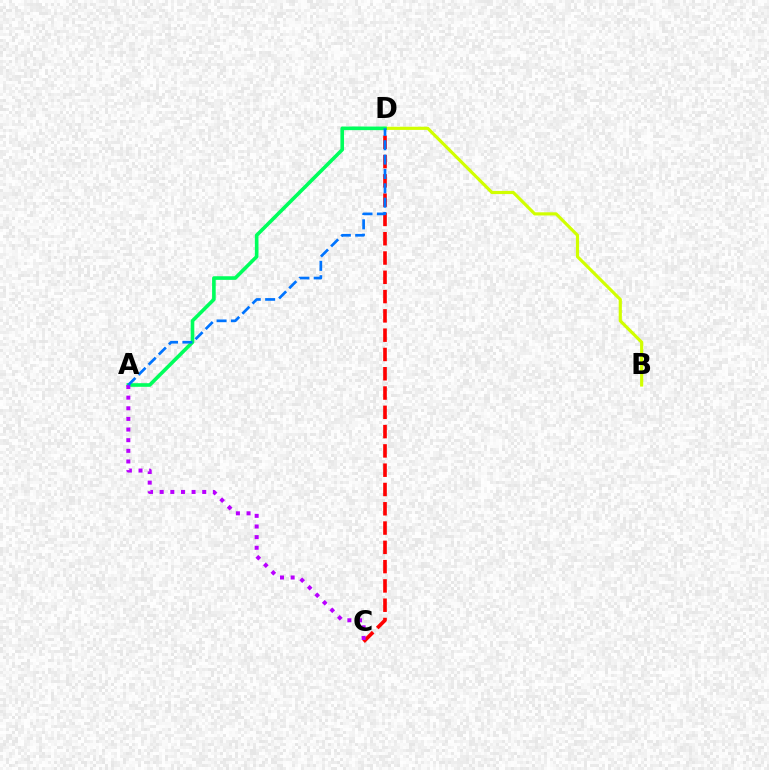{('B', 'D'): [{'color': '#d1ff00', 'line_style': 'solid', 'thickness': 2.27}], ('C', 'D'): [{'color': '#ff0000', 'line_style': 'dashed', 'thickness': 2.62}], ('A', 'D'): [{'color': '#00ff5c', 'line_style': 'solid', 'thickness': 2.6}, {'color': '#0074ff', 'line_style': 'dashed', 'thickness': 1.95}], ('A', 'C'): [{'color': '#b900ff', 'line_style': 'dotted', 'thickness': 2.89}]}